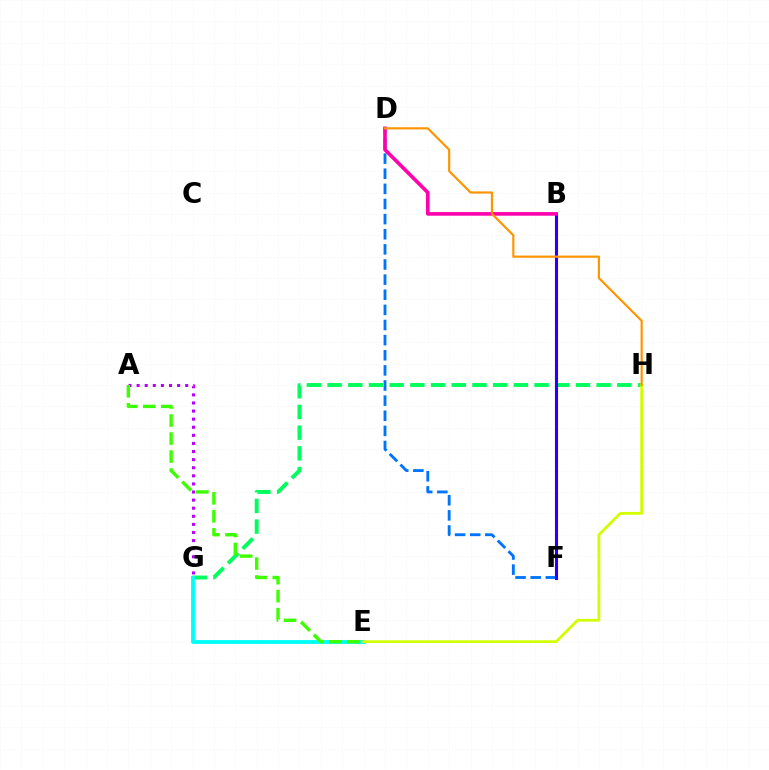{('G', 'H'): [{'color': '#00ff5c', 'line_style': 'dashed', 'thickness': 2.81}], ('E', 'G'): [{'color': '#00fff6', 'line_style': 'solid', 'thickness': 2.78}], ('B', 'F'): [{'color': '#ff0000', 'line_style': 'solid', 'thickness': 2.13}, {'color': '#2500ff', 'line_style': 'solid', 'thickness': 2.23}], ('D', 'F'): [{'color': '#0074ff', 'line_style': 'dashed', 'thickness': 2.05}], ('A', 'G'): [{'color': '#b900ff', 'line_style': 'dotted', 'thickness': 2.2}], ('E', 'H'): [{'color': '#d1ff00', 'line_style': 'solid', 'thickness': 1.99}], ('B', 'D'): [{'color': '#ff00ac', 'line_style': 'solid', 'thickness': 2.6}], ('D', 'H'): [{'color': '#ff9400', 'line_style': 'solid', 'thickness': 1.57}], ('A', 'E'): [{'color': '#3dff00', 'line_style': 'dashed', 'thickness': 2.45}]}